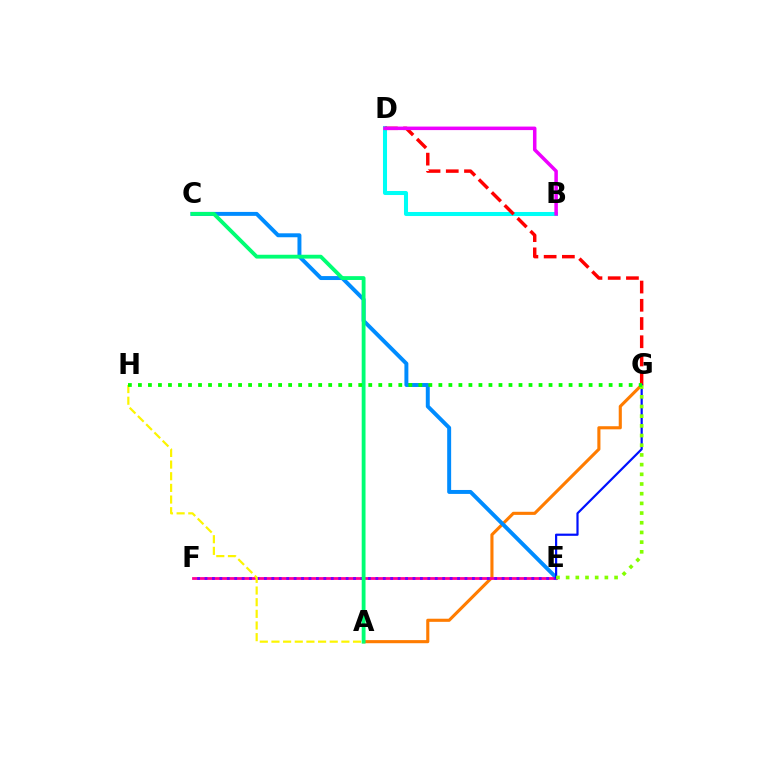{('A', 'G'): [{'color': '#ff7c00', 'line_style': 'solid', 'thickness': 2.24}], ('B', 'D'): [{'color': '#00fff6', 'line_style': 'solid', 'thickness': 2.91}, {'color': '#ee00ff', 'line_style': 'solid', 'thickness': 2.53}], ('D', 'G'): [{'color': '#ff0000', 'line_style': 'dashed', 'thickness': 2.48}], ('C', 'E'): [{'color': '#008cff', 'line_style': 'solid', 'thickness': 2.84}], ('E', 'F'): [{'color': '#ff0094', 'line_style': 'solid', 'thickness': 2.01}, {'color': '#7200ff', 'line_style': 'dotted', 'thickness': 2.02}], ('A', 'C'): [{'color': '#00ff74', 'line_style': 'solid', 'thickness': 2.76}], ('E', 'G'): [{'color': '#0010ff', 'line_style': 'solid', 'thickness': 1.58}, {'color': '#84ff00', 'line_style': 'dotted', 'thickness': 2.63}], ('A', 'H'): [{'color': '#fcf500', 'line_style': 'dashed', 'thickness': 1.58}], ('G', 'H'): [{'color': '#08ff00', 'line_style': 'dotted', 'thickness': 2.72}]}